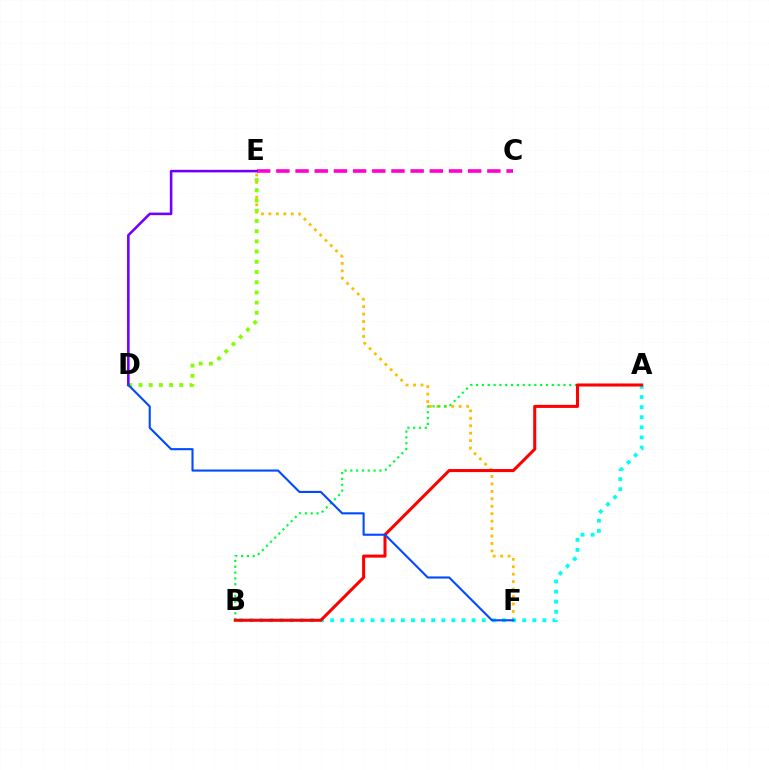{('E', 'F'): [{'color': '#ffbd00', 'line_style': 'dotted', 'thickness': 2.02}], ('A', 'B'): [{'color': '#00ff39', 'line_style': 'dotted', 'thickness': 1.58}, {'color': '#00fff6', 'line_style': 'dotted', 'thickness': 2.75}, {'color': '#ff0000', 'line_style': 'solid', 'thickness': 2.19}], ('C', 'E'): [{'color': '#ff00cf', 'line_style': 'dashed', 'thickness': 2.61}], ('D', 'E'): [{'color': '#84ff00', 'line_style': 'dotted', 'thickness': 2.77}, {'color': '#7200ff', 'line_style': 'solid', 'thickness': 1.85}], ('D', 'F'): [{'color': '#004bff', 'line_style': 'solid', 'thickness': 1.51}]}